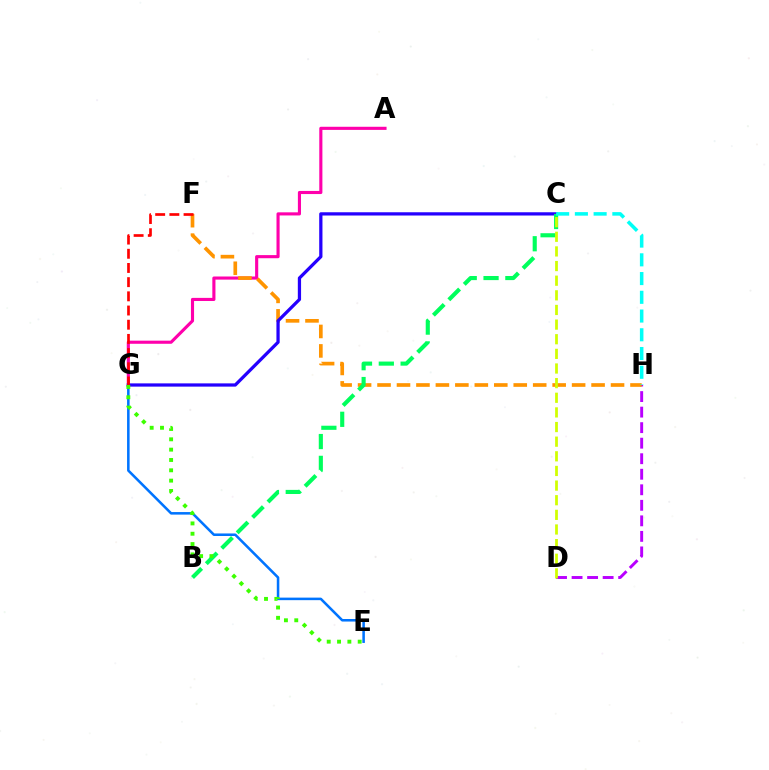{('D', 'H'): [{'color': '#b900ff', 'line_style': 'dashed', 'thickness': 2.11}], ('A', 'G'): [{'color': '#ff00ac', 'line_style': 'solid', 'thickness': 2.25}], ('F', 'H'): [{'color': '#ff9400', 'line_style': 'dashed', 'thickness': 2.64}], ('E', 'G'): [{'color': '#0074ff', 'line_style': 'solid', 'thickness': 1.83}, {'color': '#3dff00', 'line_style': 'dotted', 'thickness': 2.81}], ('C', 'G'): [{'color': '#2500ff', 'line_style': 'solid', 'thickness': 2.34}], ('B', 'C'): [{'color': '#00ff5c', 'line_style': 'dashed', 'thickness': 2.96}], ('F', 'G'): [{'color': '#ff0000', 'line_style': 'dashed', 'thickness': 1.93}], ('C', 'H'): [{'color': '#00fff6', 'line_style': 'dashed', 'thickness': 2.55}], ('C', 'D'): [{'color': '#d1ff00', 'line_style': 'dashed', 'thickness': 1.99}]}